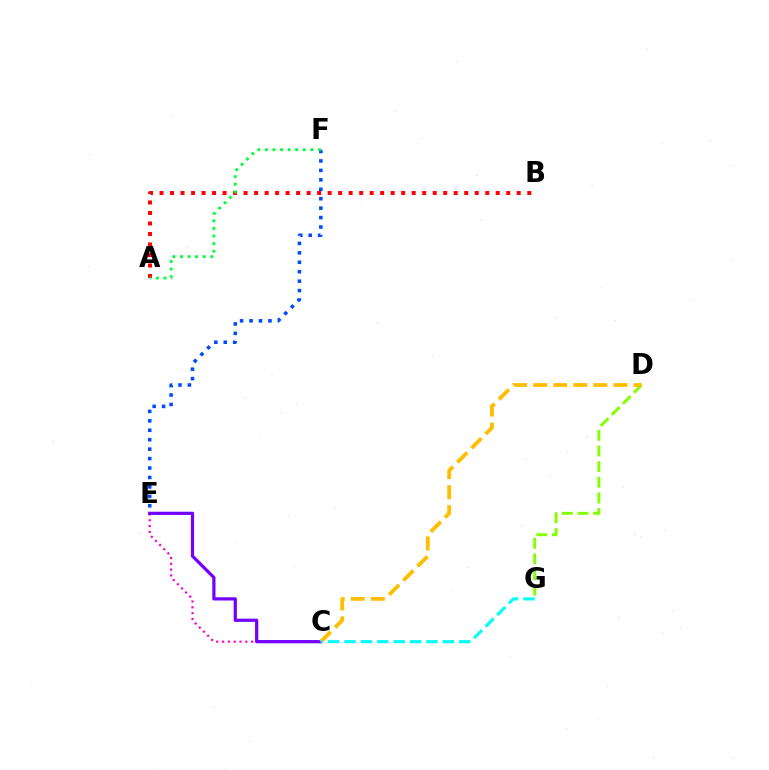{('D', 'G'): [{'color': '#84ff00', 'line_style': 'dashed', 'thickness': 2.13}], ('E', 'F'): [{'color': '#004bff', 'line_style': 'dotted', 'thickness': 2.56}], ('C', 'E'): [{'color': '#ff00cf', 'line_style': 'dotted', 'thickness': 1.58}, {'color': '#7200ff', 'line_style': 'solid', 'thickness': 2.32}], ('A', 'B'): [{'color': '#ff0000', 'line_style': 'dotted', 'thickness': 2.85}], ('C', 'D'): [{'color': '#ffbd00', 'line_style': 'dashed', 'thickness': 2.73}], ('C', 'G'): [{'color': '#00fff6', 'line_style': 'dashed', 'thickness': 2.23}], ('A', 'F'): [{'color': '#00ff39', 'line_style': 'dotted', 'thickness': 2.06}]}